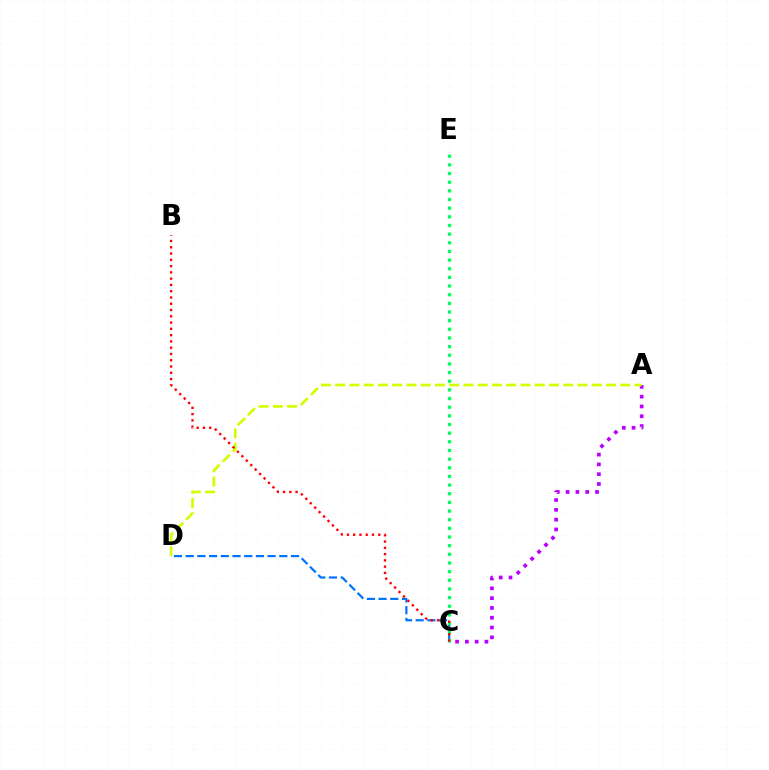{('C', 'D'): [{'color': '#0074ff', 'line_style': 'dashed', 'thickness': 1.59}], ('C', 'E'): [{'color': '#00ff5c', 'line_style': 'dotted', 'thickness': 2.35}], ('A', 'C'): [{'color': '#b900ff', 'line_style': 'dotted', 'thickness': 2.66}], ('A', 'D'): [{'color': '#d1ff00', 'line_style': 'dashed', 'thickness': 1.94}], ('B', 'C'): [{'color': '#ff0000', 'line_style': 'dotted', 'thickness': 1.7}]}